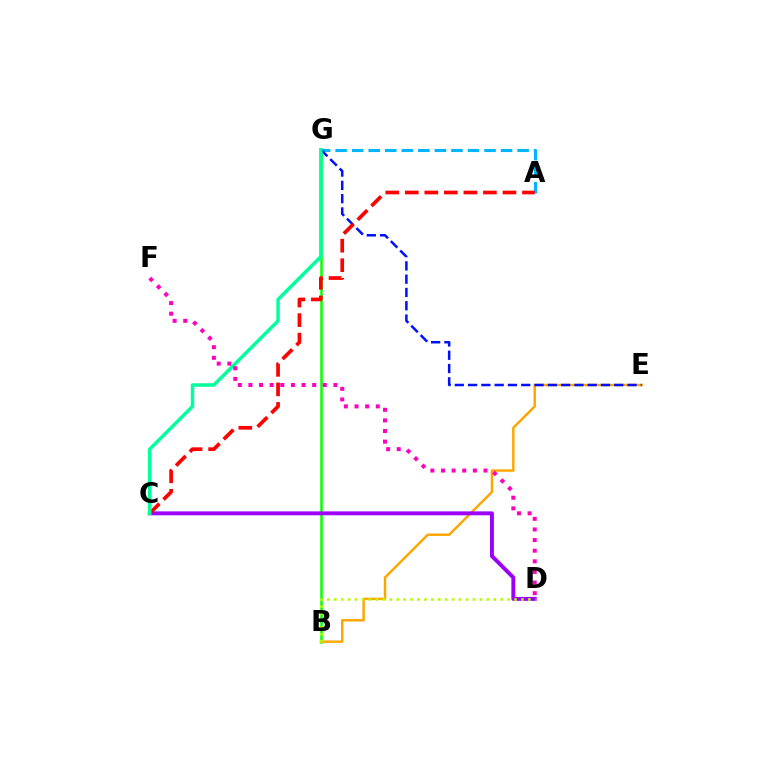{('B', 'G'): [{'color': '#08ff00', 'line_style': 'solid', 'thickness': 1.81}], ('A', 'G'): [{'color': '#00b5ff', 'line_style': 'dashed', 'thickness': 2.25}], ('B', 'E'): [{'color': '#ffa500', 'line_style': 'solid', 'thickness': 1.75}], ('C', 'D'): [{'color': '#9b00ff', 'line_style': 'solid', 'thickness': 2.82}], ('E', 'G'): [{'color': '#0010ff', 'line_style': 'dashed', 'thickness': 1.81}], ('A', 'C'): [{'color': '#ff0000', 'line_style': 'dashed', 'thickness': 2.65}], ('C', 'G'): [{'color': '#00ff9d', 'line_style': 'solid', 'thickness': 2.51}], ('B', 'D'): [{'color': '#b3ff00', 'line_style': 'dotted', 'thickness': 1.88}], ('D', 'F'): [{'color': '#ff00bd', 'line_style': 'dotted', 'thickness': 2.89}]}